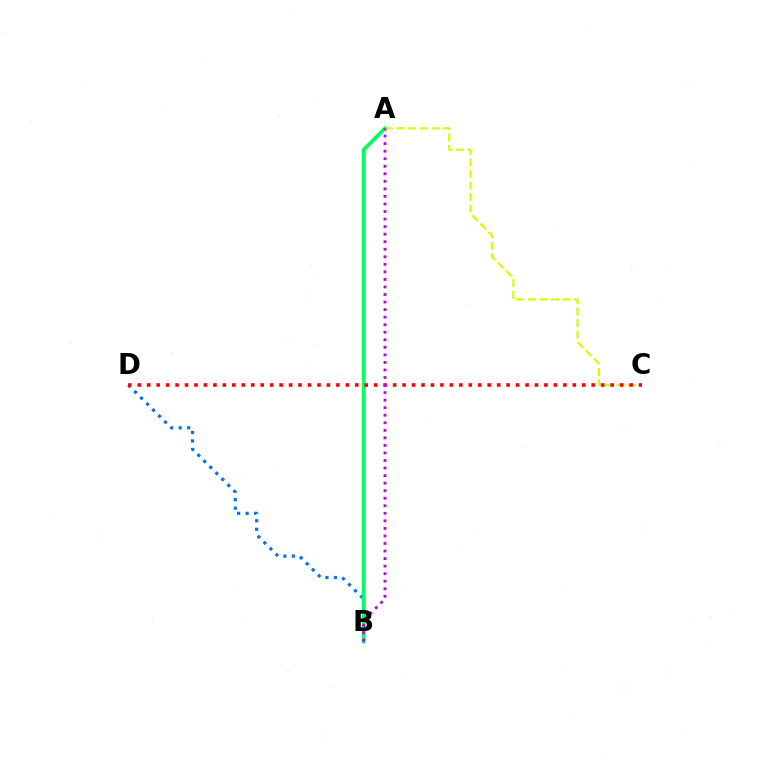{('B', 'D'): [{'color': '#0074ff', 'line_style': 'dotted', 'thickness': 2.31}], ('A', 'B'): [{'color': '#00ff5c', 'line_style': 'solid', 'thickness': 2.65}, {'color': '#b900ff', 'line_style': 'dotted', 'thickness': 2.05}], ('A', 'C'): [{'color': '#d1ff00', 'line_style': 'dashed', 'thickness': 1.57}], ('C', 'D'): [{'color': '#ff0000', 'line_style': 'dotted', 'thickness': 2.57}]}